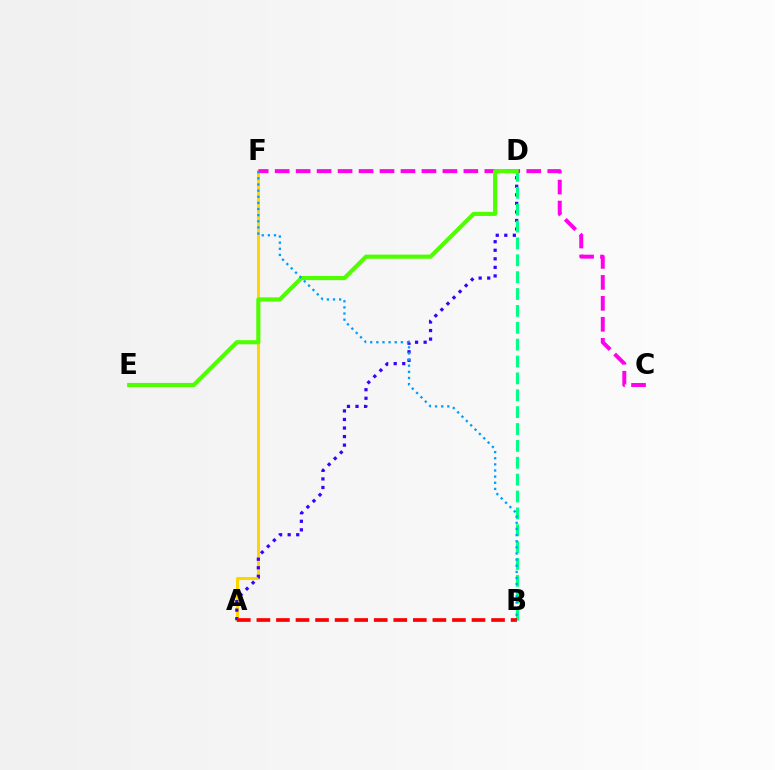{('A', 'F'): [{'color': '#ffd500', 'line_style': 'solid', 'thickness': 2.19}], ('A', 'D'): [{'color': '#3700ff', 'line_style': 'dotted', 'thickness': 2.32}], ('B', 'D'): [{'color': '#00ff86', 'line_style': 'dashed', 'thickness': 2.29}], ('C', 'F'): [{'color': '#ff00ed', 'line_style': 'dashed', 'thickness': 2.85}], ('D', 'E'): [{'color': '#4fff00', 'line_style': 'solid', 'thickness': 2.97}], ('A', 'B'): [{'color': '#ff0000', 'line_style': 'dashed', 'thickness': 2.66}], ('B', 'F'): [{'color': '#009eff', 'line_style': 'dotted', 'thickness': 1.67}]}